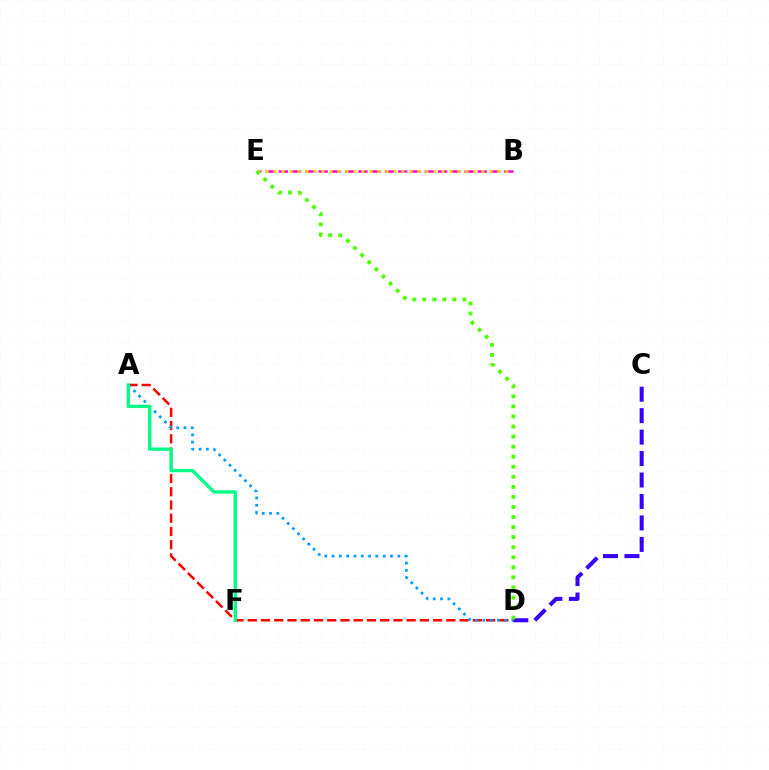{('A', 'D'): [{'color': '#ff0000', 'line_style': 'dashed', 'thickness': 1.8}, {'color': '#009eff', 'line_style': 'dotted', 'thickness': 1.98}], ('B', 'E'): [{'color': '#ff00ed', 'line_style': 'dashed', 'thickness': 1.8}, {'color': '#ffd500', 'line_style': 'dotted', 'thickness': 2.17}], ('C', 'D'): [{'color': '#3700ff', 'line_style': 'dashed', 'thickness': 2.92}], ('D', 'E'): [{'color': '#4fff00', 'line_style': 'dotted', 'thickness': 2.73}], ('A', 'F'): [{'color': '#00ff86', 'line_style': 'solid', 'thickness': 2.4}]}